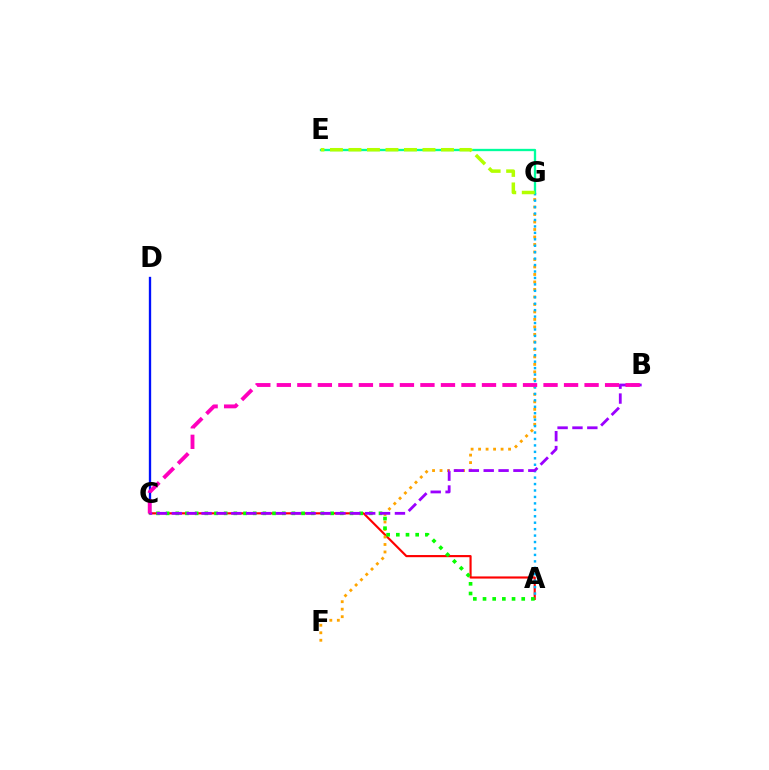{('A', 'C'): [{'color': '#ff0000', 'line_style': 'solid', 'thickness': 1.55}, {'color': '#08ff00', 'line_style': 'dotted', 'thickness': 2.63}], ('F', 'G'): [{'color': '#ffa500', 'line_style': 'dotted', 'thickness': 2.04}], ('A', 'G'): [{'color': '#00b5ff', 'line_style': 'dotted', 'thickness': 1.75}], ('E', 'G'): [{'color': '#00ff9d', 'line_style': 'solid', 'thickness': 1.67}, {'color': '#b3ff00', 'line_style': 'dashed', 'thickness': 2.51}], ('C', 'D'): [{'color': '#0010ff', 'line_style': 'solid', 'thickness': 1.68}], ('B', 'C'): [{'color': '#9b00ff', 'line_style': 'dashed', 'thickness': 2.02}, {'color': '#ff00bd', 'line_style': 'dashed', 'thickness': 2.79}]}